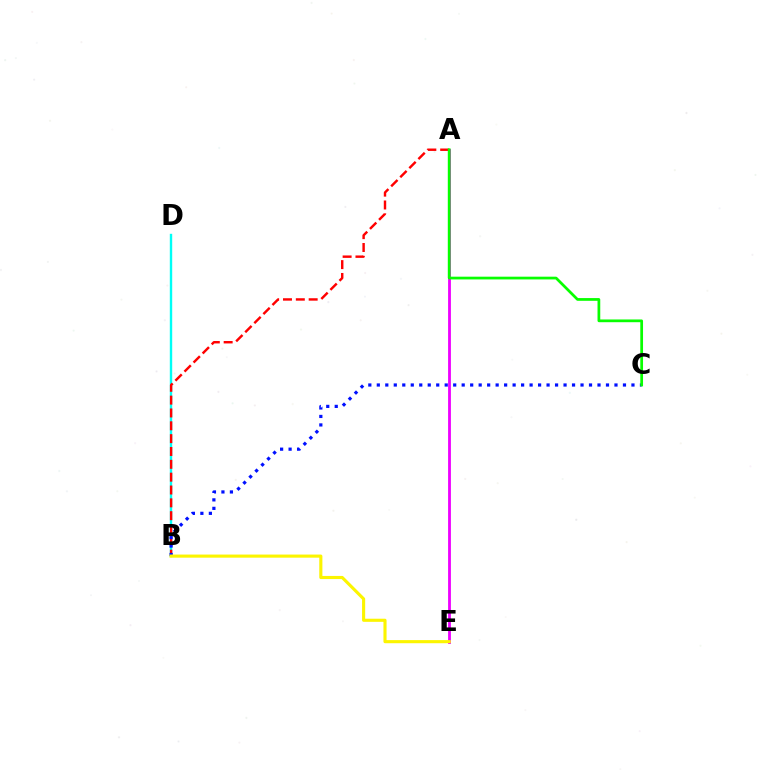{('B', 'D'): [{'color': '#00fff6', 'line_style': 'solid', 'thickness': 1.73}], ('A', 'B'): [{'color': '#ff0000', 'line_style': 'dashed', 'thickness': 1.74}], ('A', 'E'): [{'color': '#ee00ff', 'line_style': 'solid', 'thickness': 2.03}], ('B', 'C'): [{'color': '#0010ff', 'line_style': 'dotted', 'thickness': 2.31}], ('A', 'C'): [{'color': '#08ff00', 'line_style': 'solid', 'thickness': 1.97}], ('B', 'E'): [{'color': '#fcf500', 'line_style': 'solid', 'thickness': 2.24}]}